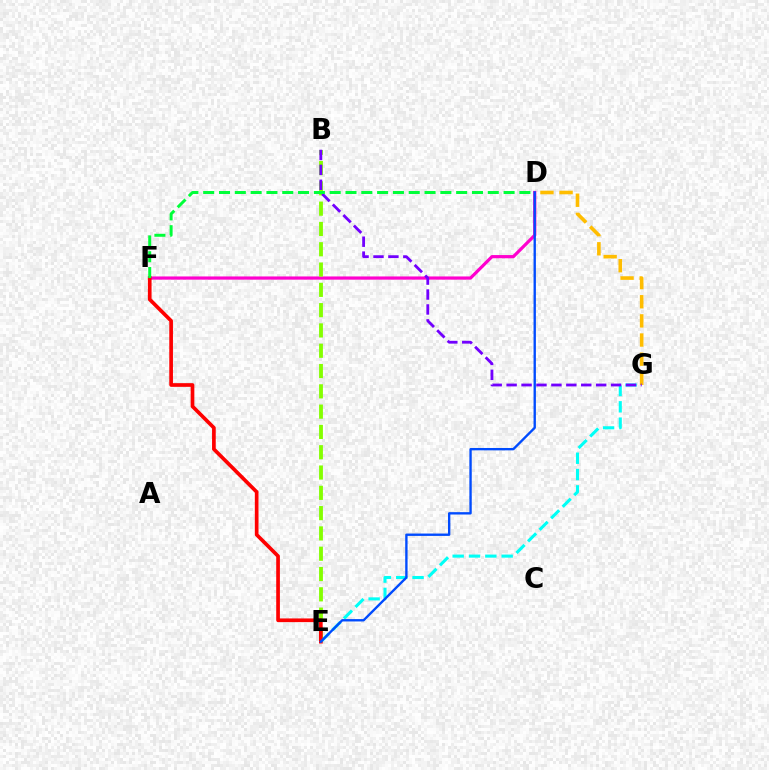{('D', 'F'): [{'color': '#ff00cf', 'line_style': 'solid', 'thickness': 2.31}, {'color': '#00ff39', 'line_style': 'dashed', 'thickness': 2.15}], ('B', 'E'): [{'color': '#84ff00', 'line_style': 'dashed', 'thickness': 2.76}], ('E', 'G'): [{'color': '#00fff6', 'line_style': 'dashed', 'thickness': 2.22}], ('D', 'G'): [{'color': '#ffbd00', 'line_style': 'dashed', 'thickness': 2.6}], ('B', 'G'): [{'color': '#7200ff', 'line_style': 'dashed', 'thickness': 2.03}], ('E', 'F'): [{'color': '#ff0000', 'line_style': 'solid', 'thickness': 2.65}], ('D', 'E'): [{'color': '#004bff', 'line_style': 'solid', 'thickness': 1.7}]}